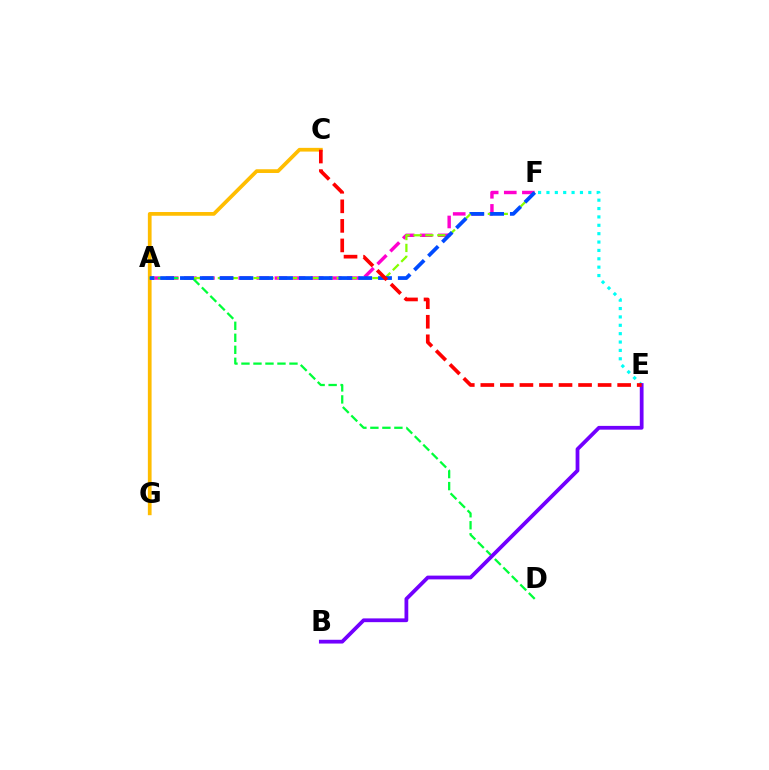{('A', 'F'): [{'color': '#ff00cf', 'line_style': 'dashed', 'thickness': 2.46}, {'color': '#84ff00', 'line_style': 'dashed', 'thickness': 1.62}, {'color': '#004bff', 'line_style': 'dashed', 'thickness': 2.69}], ('E', 'F'): [{'color': '#00fff6', 'line_style': 'dotted', 'thickness': 2.27}], ('C', 'G'): [{'color': '#ffbd00', 'line_style': 'solid', 'thickness': 2.68}], ('A', 'D'): [{'color': '#00ff39', 'line_style': 'dashed', 'thickness': 1.63}], ('B', 'E'): [{'color': '#7200ff', 'line_style': 'solid', 'thickness': 2.71}], ('C', 'E'): [{'color': '#ff0000', 'line_style': 'dashed', 'thickness': 2.66}]}